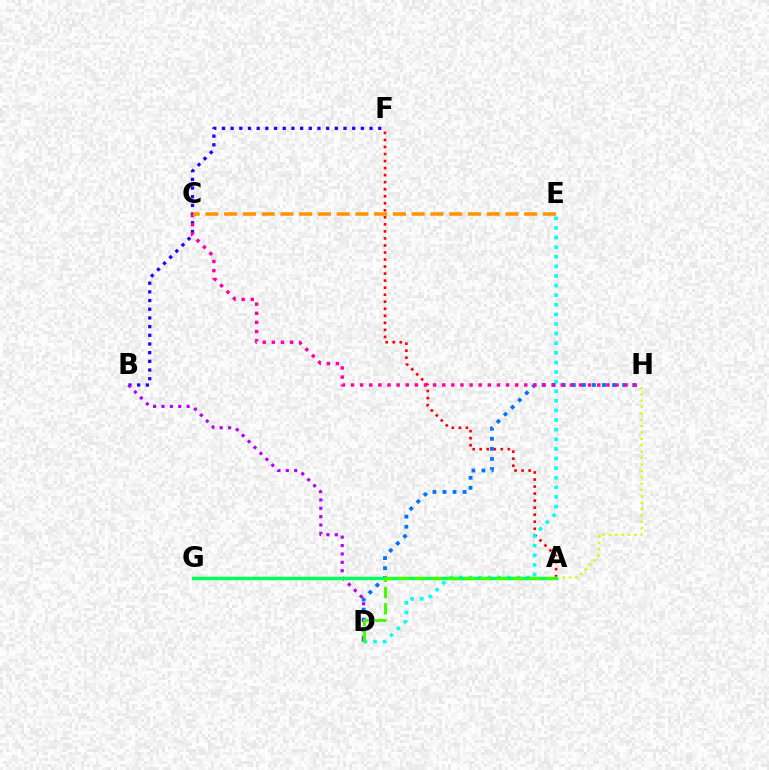{('B', 'F'): [{'color': '#2500ff', 'line_style': 'dotted', 'thickness': 2.36}], ('A', 'F'): [{'color': '#ff0000', 'line_style': 'dotted', 'thickness': 1.91}], ('D', 'E'): [{'color': '#00fff6', 'line_style': 'dotted', 'thickness': 2.61}], ('D', 'H'): [{'color': '#0074ff', 'line_style': 'dotted', 'thickness': 2.73}], ('C', 'H'): [{'color': '#ff00ac', 'line_style': 'dotted', 'thickness': 2.48}], ('B', 'D'): [{'color': '#b900ff', 'line_style': 'dotted', 'thickness': 2.28}], ('A', 'H'): [{'color': '#d1ff00', 'line_style': 'dotted', 'thickness': 1.73}], ('A', 'G'): [{'color': '#00ff5c', 'line_style': 'solid', 'thickness': 2.46}], ('C', 'E'): [{'color': '#ff9400', 'line_style': 'dashed', 'thickness': 2.55}], ('A', 'D'): [{'color': '#3dff00', 'line_style': 'dashed', 'thickness': 2.22}]}